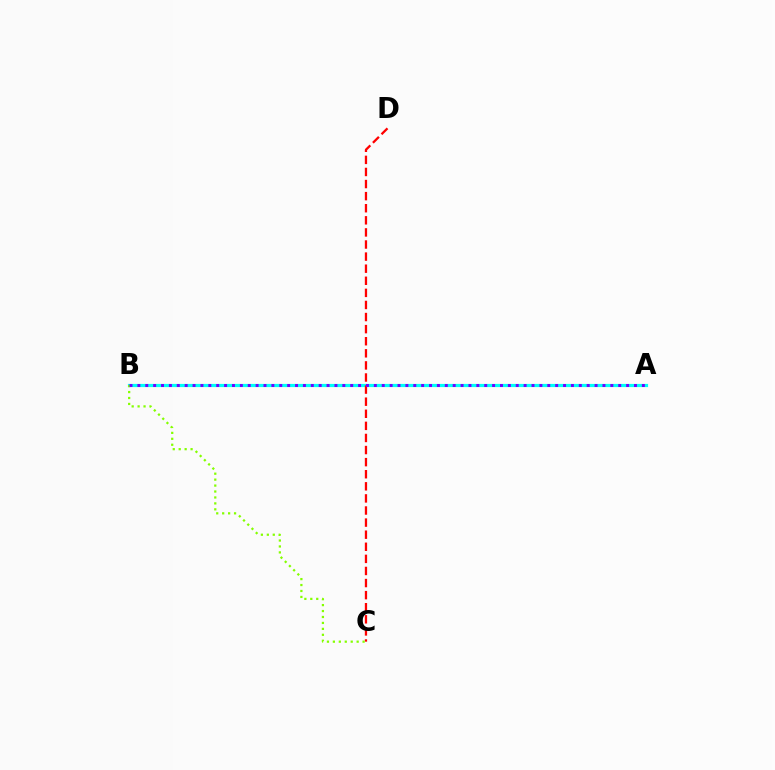{('A', 'B'): [{'color': '#00fff6', 'line_style': 'solid', 'thickness': 2.29}, {'color': '#7200ff', 'line_style': 'dotted', 'thickness': 2.14}], ('C', 'D'): [{'color': '#ff0000', 'line_style': 'dashed', 'thickness': 1.64}], ('B', 'C'): [{'color': '#84ff00', 'line_style': 'dotted', 'thickness': 1.61}]}